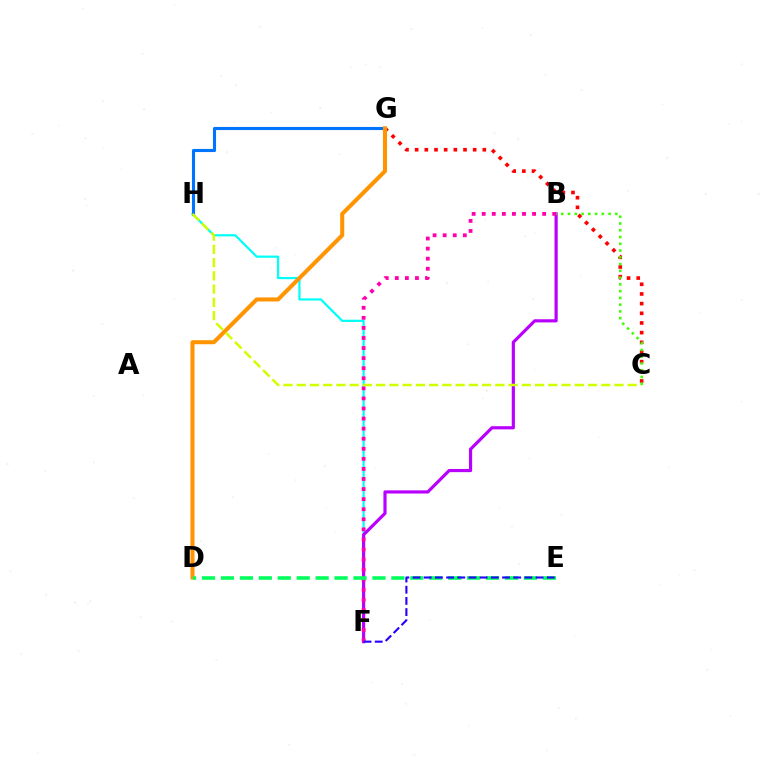{('F', 'H'): [{'color': '#00fff6', 'line_style': 'solid', 'thickness': 1.59}], ('B', 'F'): [{'color': '#b900ff', 'line_style': 'solid', 'thickness': 2.28}, {'color': '#ff00ac', 'line_style': 'dotted', 'thickness': 2.74}], ('C', 'G'): [{'color': '#ff0000', 'line_style': 'dotted', 'thickness': 2.63}], ('G', 'H'): [{'color': '#0074ff', 'line_style': 'solid', 'thickness': 2.23}], ('D', 'G'): [{'color': '#ff9400', 'line_style': 'solid', 'thickness': 2.91}], ('C', 'H'): [{'color': '#d1ff00', 'line_style': 'dashed', 'thickness': 1.8}], ('D', 'E'): [{'color': '#00ff5c', 'line_style': 'dashed', 'thickness': 2.57}], ('E', 'F'): [{'color': '#2500ff', 'line_style': 'dashed', 'thickness': 1.52}], ('B', 'C'): [{'color': '#3dff00', 'line_style': 'dotted', 'thickness': 1.84}]}